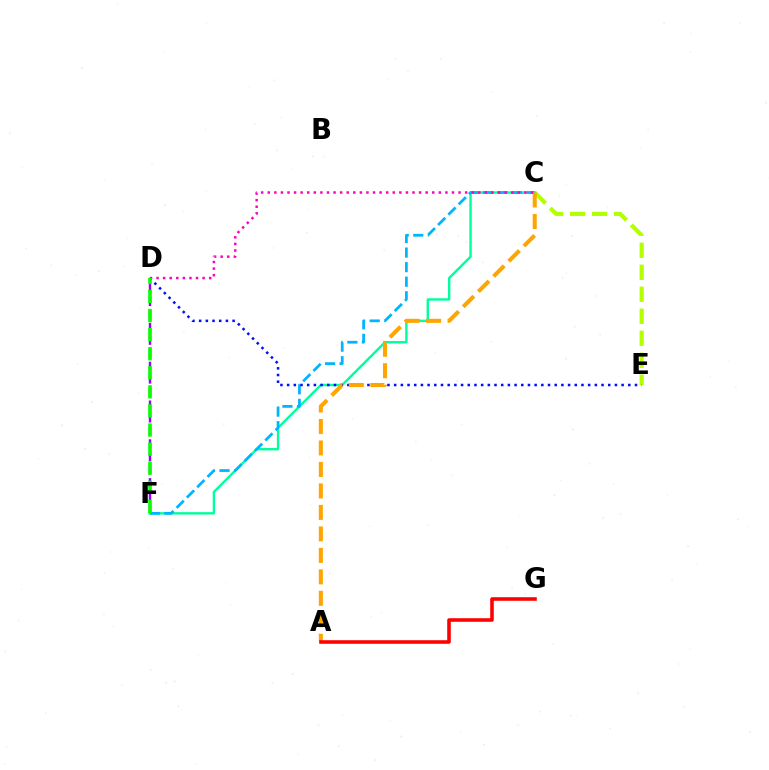{('C', 'F'): [{'color': '#00ff9d', 'line_style': 'solid', 'thickness': 1.73}, {'color': '#00b5ff', 'line_style': 'dashed', 'thickness': 1.98}], ('C', 'E'): [{'color': '#b3ff00', 'line_style': 'dashed', 'thickness': 2.99}], ('D', 'F'): [{'color': '#9b00ff', 'line_style': 'dashed', 'thickness': 1.76}, {'color': '#08ff00', 'line_style': 'dashed', 'thickness': 2.59}], ('D', 'E'): [{'color': '#0010ff', 'line_style': 'dotted', 'thickness': 1.82}], ('A', 'C'): [{'color': '#ffa500', 'line_style': 'dashed', 'thickness': 2.92}], ('A', 'G'): [{'color': '#ff0000', 'line_style': 'solid', 'thickness': 2.57}], ('C', 'D'): [{'color': '#ff00bd', 'line_style': 'dotted', 'thickness': 1.79}]}